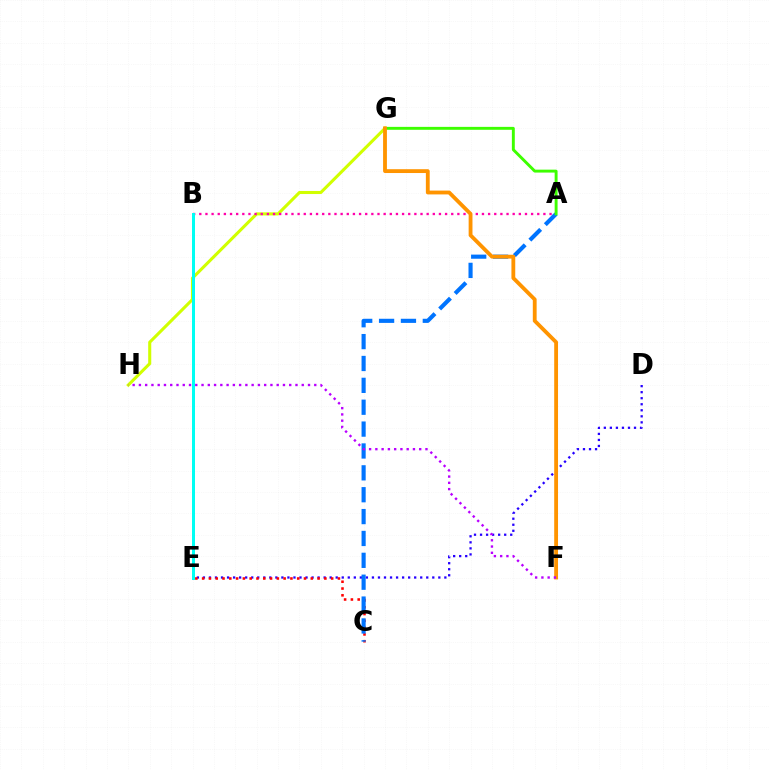{('D', 'E'): [{'color': '#2500ff', 'line_style': 'dotted', 'thickness': 1.64}], ('G', 'H'): [{'color': '#d1ff00', 'line_style': 'solid', 'thickness': 2.21}], ('C', 'E'): [{'color': '#ff0000', 'line_style': 'dotted', 'thickness': 1.84}], ('A', 'B'): [{'color': '#ff00ac', 'line_style': 'dotted', 'thickness': 1.67}], ('A', 'C'): [{'color': '#0074ff', 'line_style': 'dashed', 'thickness': 2.97}], ('A', 'G'): [{'color': '#3dff00', 'line_style': 'solid', 'thickness': 2.1}], ('B', 'E'): [{'color': '#00ff5c', 'line_style': 'solid', 'thickness': 1.95}, {'color': '#00fff6', 'line_style': 'solid', 'thickness': 2.12}], ('F', 'G'): [{'color': '#ff9400', 'line_style': 'solid', 'thickness': 2.75}], ('F', 'H'): [{'color': '#b900ff', 'line_style': 'dotted', 'thickness': 1.7}]}